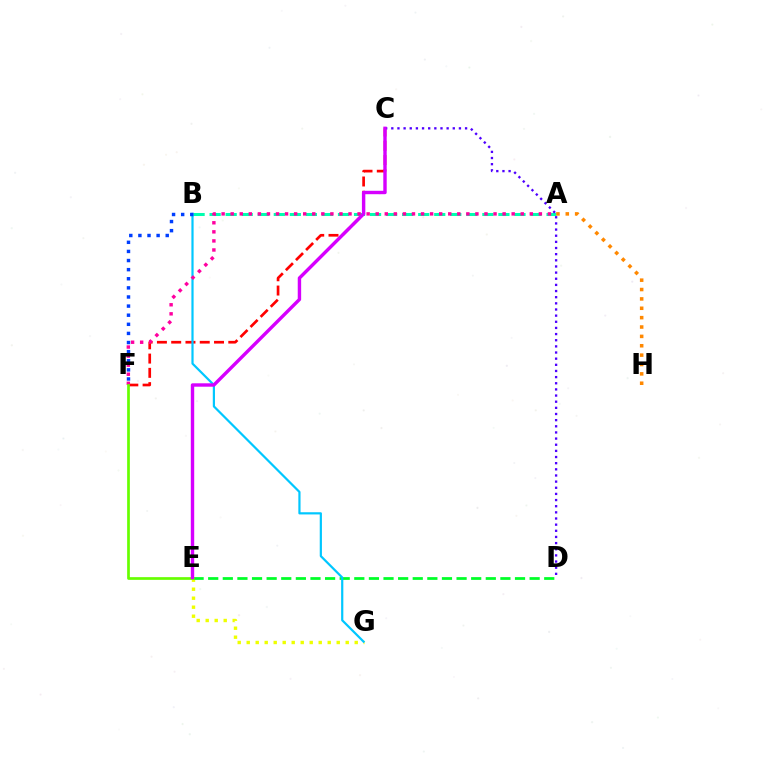{('C', 'F'): [{'color': '#ff0000', 'line_style': 'dashed', 'thickness': 1.94}], ('A', 'B'): [{'color': '#00ffaf', 'line_style': 'dashed', 'thickness': 2.18}], ('E', 'G'): [{'color': '#eeff00', 'line_style': 'dotted', 'thickness': 2.45}], ('D', 'E'): [{'color': '#00ff27', 'line_style': 'dashed', 'thickness': 1.98}], ('B', 'G'): [{'color': '#00c7ff', 'line_style': 'solid', 'thickness': 1.58}], ('A', 'F'): [{'color': '#ff00a0', 'line_style': 'dotted', 'thickness': 2.46}], ('A', 'H'): [{'color': '#ff8800', 'line_style': 'dotted', 'thickness': 2.55}], ('C', 'D'): [{'color': '#4f00ff', 'line_style': 'dotted', 'thickness': 1.67}], ('B', 'F'): [{'color': '#003fff', 'line_style': 'dotted', 'thickness': 2.48}], ('E', 'F'): [{'color': '#66ff00', 'line_style': 'solid', 'thickness': 1.95}], ('C', 'E'): [{'color': '#d600ff', 'line_style': 'solid', 'thickness': 2.45}]}